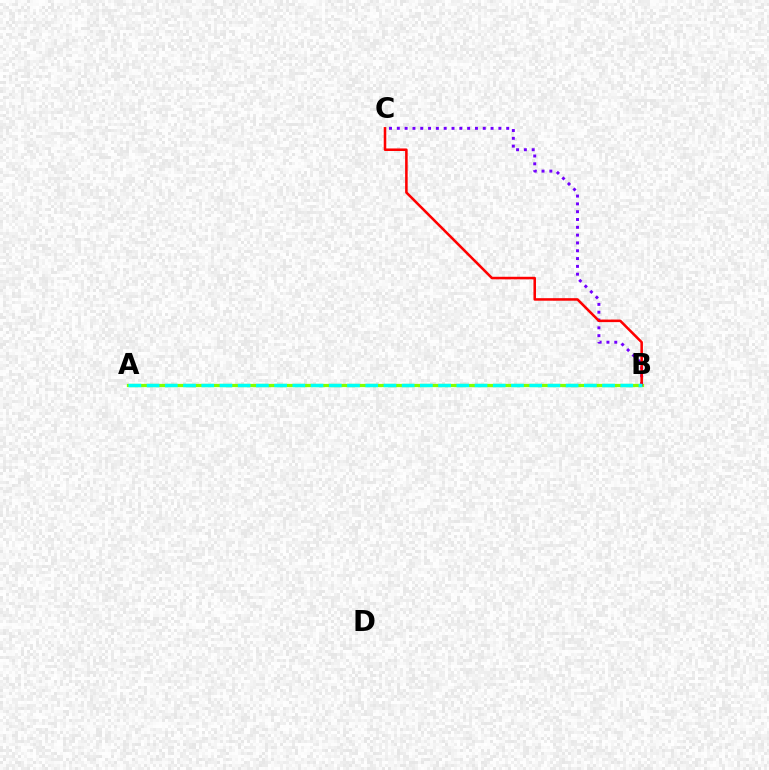{('B', 'C'): [{'color': '#7200ff', 'line_style': 'dotted', 'thickness': 2.12}, {'color': '#ff0000', 'line_style': 'solid', 'thickness': 1.83}], ('A', 'B'): [{'color': '#84ff00', 'line_style': 'solid', 'thickness': 2.33}, {'color': '#00fff6', 'line_style': 'dashed', 'thickness': 2.48}]}